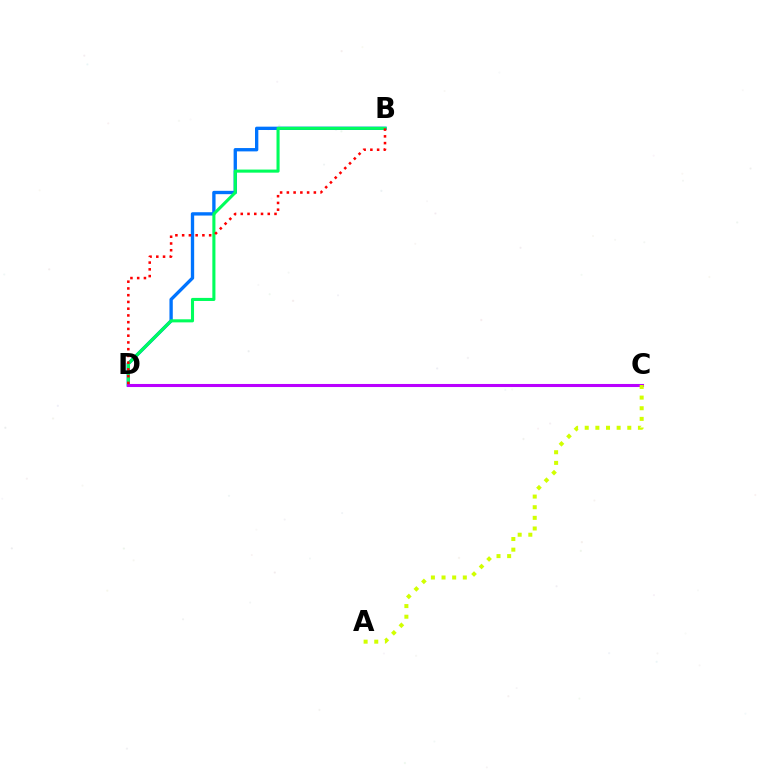{('B', 'D'): [{'color': '#0074ff', 'line_style': 'solid', 'thickness': 2.4}, {'color': '#00ff5c', 'line_style': 'solid', 'thickness': 2.22}, {'color': '#ff0000', 'line_style': 'dotted', 'thickness': 1.83}], ('C', 'D'): [{'color': '#b900ff', 'line_style': 'solid', 'thickness': 2.21}], ('A', 'C'): [{'color': '#d1ff00', 'line_style': 'dotted', 'thickness': 2.89}]}